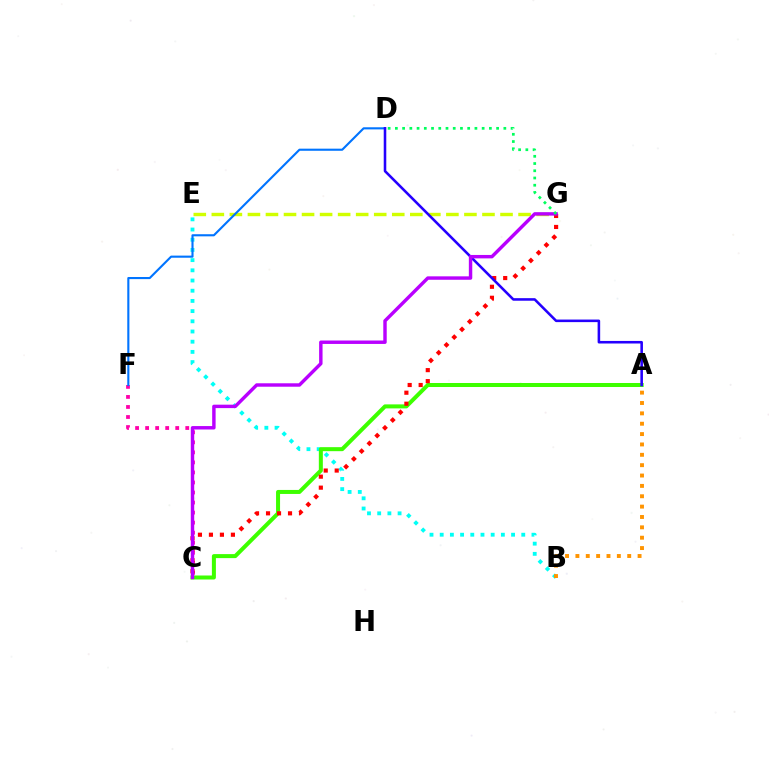{('B', 'E'): [{'color': '#00fff6', 'line_style': 'dotted', 'thickness': 2.77}], ('A', 'C'): [{'color': '#3dff00', 'line_style': 'solid', 'thickness': 2.89}], ('E', 'G'): [{'color': '#d1ff00', 'line_style': 'dashed', 'thickness': 2.45}], ('C', 'F'): [{'color': '#ff00ac', 'line_style': 'dotted', 'thickness': 2.73}], ('D', 'F'): [{'color': '#0074ff', 'line_style': 'solid', 'thickness': 1.52}], ('C', 'G'): [{'color': '#ff0000', 'line_style': 'dotted', 'thickness': 2.99}, {'color': '#b900ff', 'line_style': 'solid', 'thickness': 2.47}], ('A', 'D'): [{'color': '#2500ff', 'line_style': 'solid', 'thickness': 1.85}], ('A', 'B'): [{'color': '#ff9400', 'line_style': 'dotted', 'thickness': 2.82}], ('D', 'G'): [{'color': '#00ff5c', 'line_style': 'dotted', 'thickness': 1.96}]}